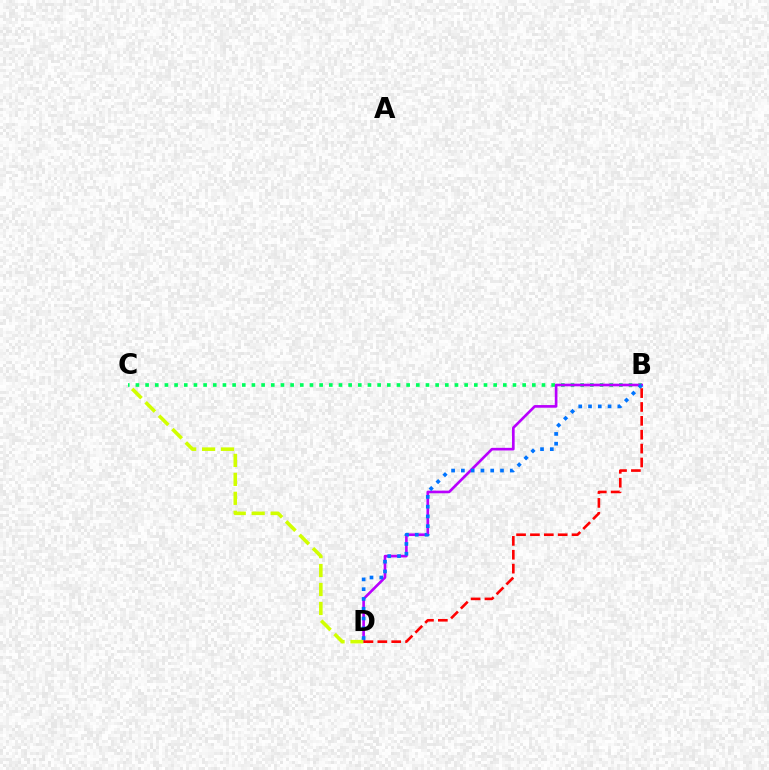{('B', 'C'): [{'color': '#00ff5c', 'line_style': 'dotted', 'thickness': 2.63}], ('B', 'D'): [{'color': '#b900ff', 'line_style': 'solid', 'thickness': 1.91}, {'color': '#0074ff', 'line_style': 'dotted', 'thickness': 2.66}, {'color': '#ff0000', 'line_style': 'dashed', 'thickness': 1.88}], ('C', 'D'): [{'color': '#d1ff00', 'line_style': 'dashed', 'thickness': 2.58}]}